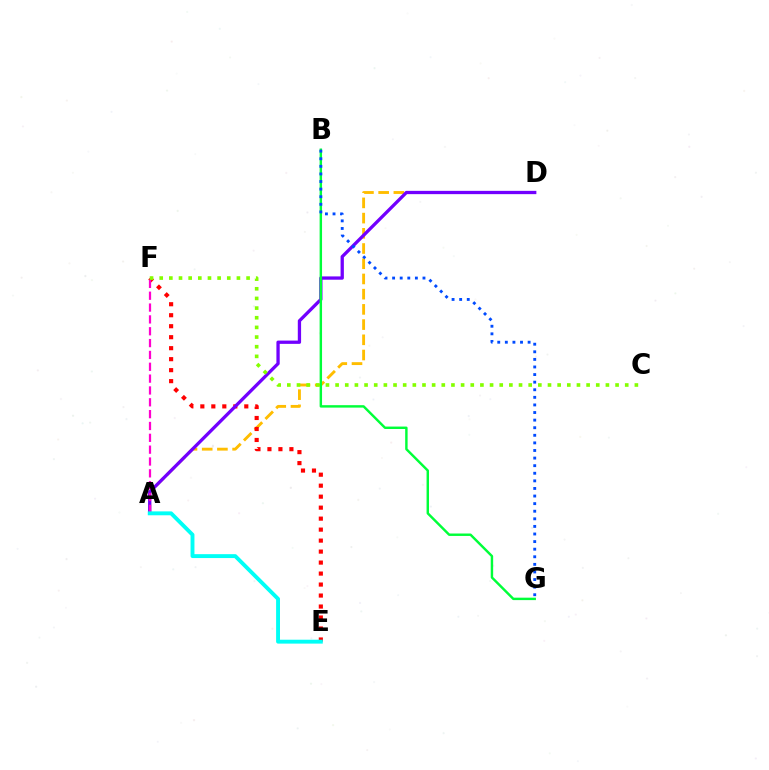{('A', 'D'): [{'color': '#ffbd00', 'line_style': 'dashed', 'thickness': 2.07}, {'color': '#7200ff', 'line_style': 'solid', 'thickness': 2.37}], ('E', 'F'): [{'color': '#ff0000', 'line_style': 'dotted', 'thickness': 2.99}], ('A', 'F'): [{'color': '#ff00cf', 'line_style': 'dashed', 'thickness': 1.61}], ('B', 'G'): [{'color': '#00ff39', 'line_style': 'solid', 'thickness': 1.75}, {'color': '#004bff', 'line_style': 'dotted', 'thickness': 2.06}], ('C', 'F'): [{'color': '#84ff00', 'line_style': 'dotted', 'thickness': 2.62}], ('A', 'E'): [{'color': '#00fff6', 'line_style': 'solid', 'thickness': 2.8}]}